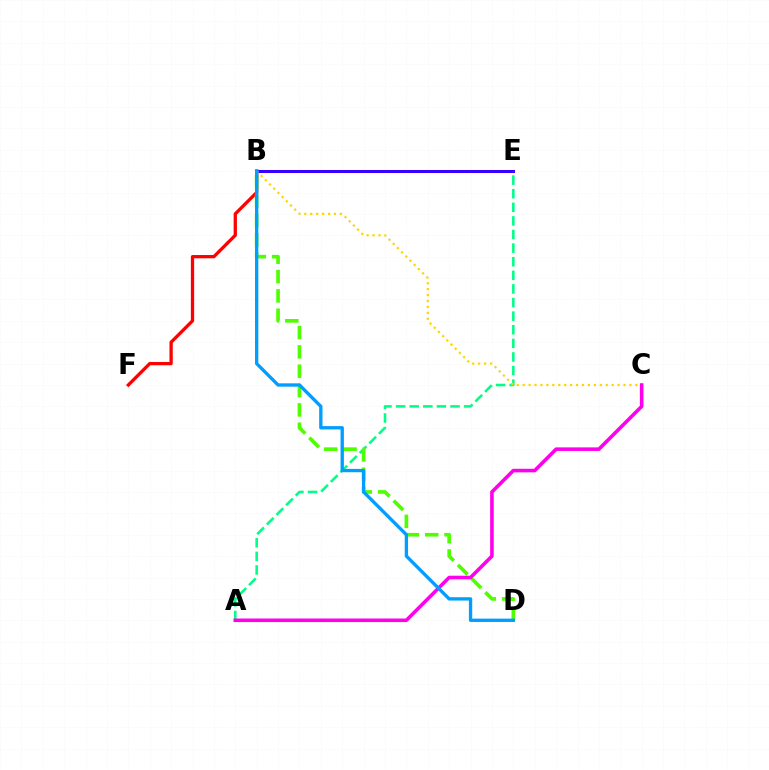{('B', 'F'): [{'color': '#ff0000', 'line_style': 'solid', 'thickness': 2.36}], ('B', 'E'): [{'color': '#3700ff', 'line_style': 'solid', 'thickness': 2.19}], ('A', 'E'): [{'color': '#00ff86', 'line_style': 'dashed', 'thickness': 1.85}], ('B', 'C'): [{'color': '#ffd500', 'line_style': 'dotted', 'thickness': 1.61}], ('B', 'D'): [{'color': '#4fff00', 'line_style': 'dashed', 'thickness': 2.63}, {'color': '#009eff', 'line_style': 'solid', 'thickness': 2.4}], ('A', 'C'): [{'color': '#ff00ed', 'line_style': 'solid', 'thickness': 2.57}]}